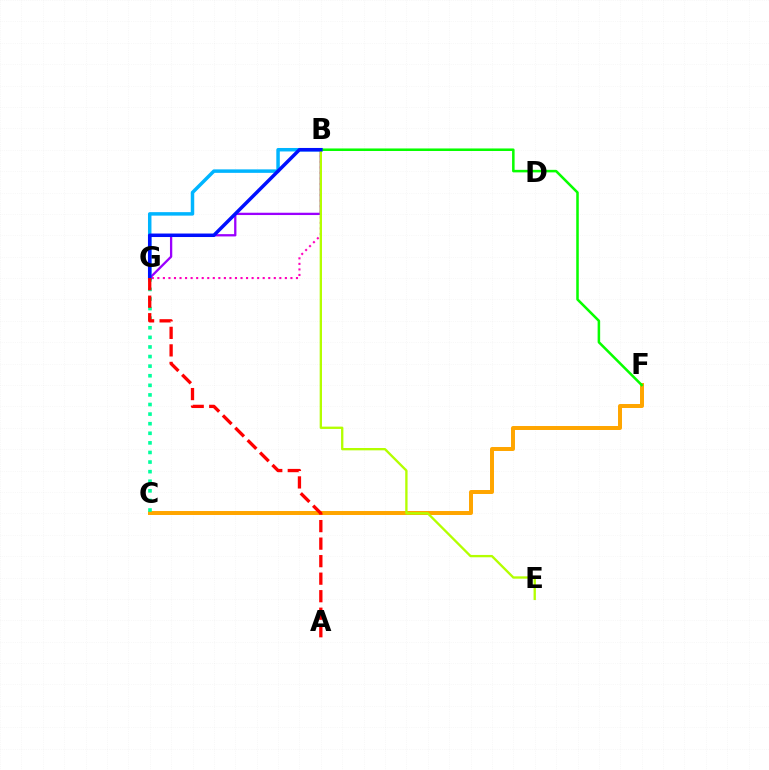{('B', 'G'): [{'color': '#00b5ff', 'line_style': 'solid', 'thickness': 2.5}, {'color': '#9b00ff', 'line_style': 'solid', 'thickness': 1.66}, {'color': '#ff00bd', 'line_style': 'dotted', 'thickness': 1.51}, {'color': '#0010ff', 'line_style': 'solid', 'thickness': 2.52}], ('C', 'F'): [{'color': '#ffa500', 'line_style': 'solid', 'thickness': 2.86}], ('B', 'F'): [{'color': '#08ff00', 'line_style': 'solid', 'thickness': 1.83}], ('B', 'E'): [{'color': '#b3ff00', 'line_style': 'solid', 'thickness': 1.68}], ('C', 'G'): [{'color': '#00ff9d', 'line_style': 'dotted', 'thickness': 2.61}], ('A', 'G'): [{'color': '#ff0000', 'line_style': 'dashed', 'thickness': 2.38}]}